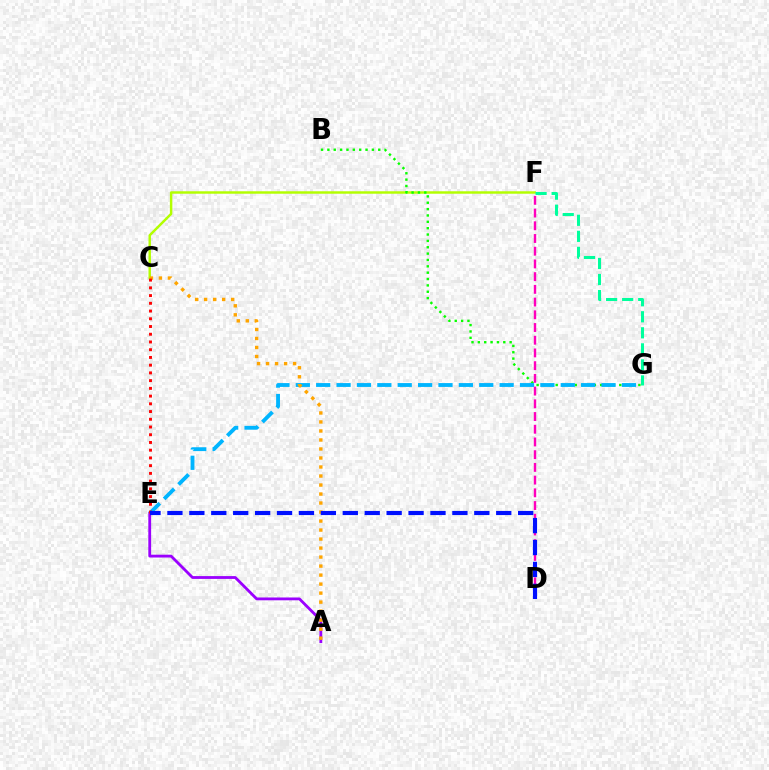{('A', 'E'): [{'color': '#9b00ff', 'line_style': 'solid', 'thickness': 2.03}], ('C', 'F'): [{'color': '#b3ff00', 'line_style': 'solid', 'thickness': 1.77}], ('B', 'G'): [{'color': '#08ff00', 'line_style': 'dotted', 'thickness': 1.73}], ('E', 'G'): [{'color': '#00b5ff', 'line_style': 'dashed', 'thickness': 2.77}], ('A', 'C'): [{'color': '#ffa500', 'line_style': 'dotted', 'thickness': 2.45}], ('F', 'G'): [{'color': '#00ff9d', 'line_style': 'dashed', 'thickness': 2.18}], ('C', 'E'): [{'color': '#ff0000', 'line_style': 'dotted', 'thickness': 2.1}], ('D', 'F'): [{'color': '#ff00bd', 'line_style': 'dashed', 'thickness': 1.73}], ('D', 'E'): [{'color': '#0010ff', 'line_style': 'dashed', 'thickness': 2.98}]}